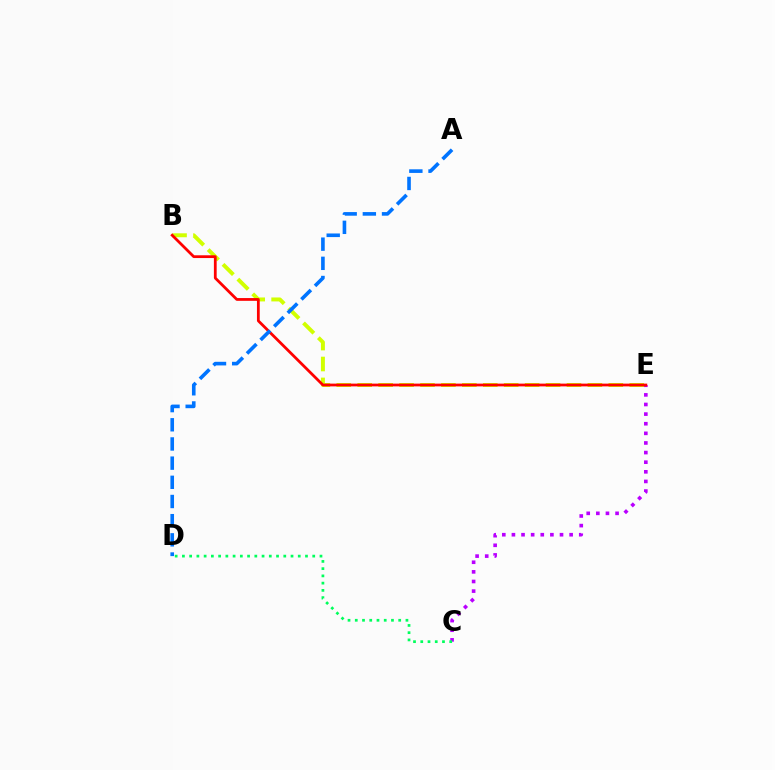{('C', 'E'): [{'color': '#b900ff', 'line_style': 'dotted', 'thickness': 2.61}], ('C', 'D'): [{'color': '#00ff5c', 'line_style': 'dotted', 'thickness': 1.97}], ('B', 'E'): [{'color': '#d1ff00', 'line_style': 'dashed', 'thickness': 2.84}, {'color': '#ff0000', 'line_style': 'solid', 'thickness': 1.99}], ('A', 'D'): [{'color': '#0074ff', 'line_style': 'dashed', 'thickness': 2.61}]}